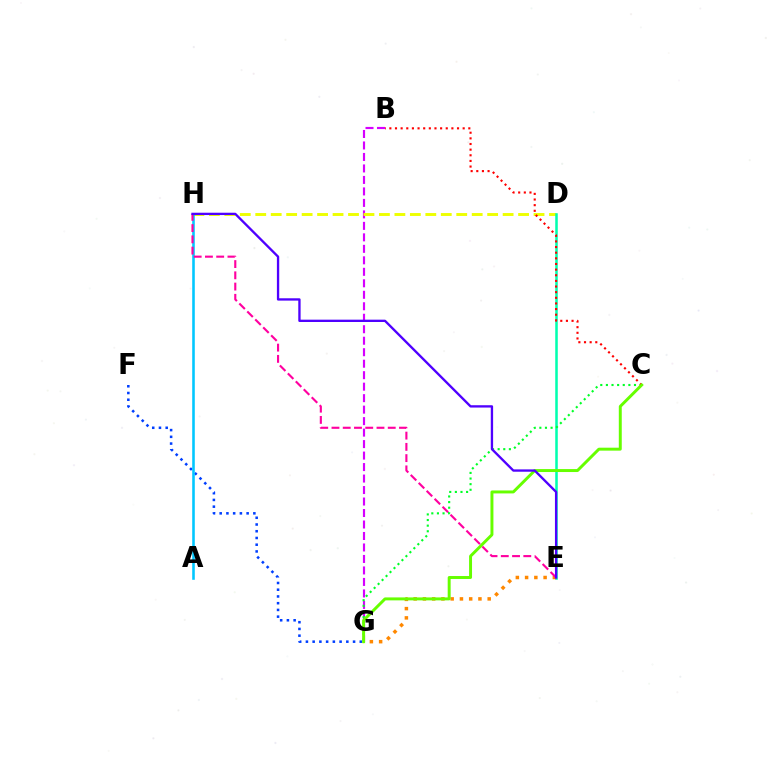{('B', 'G'): [{'color': '#d600ff', 'line_style': 'dashed', 'thickness': 1.56}], ('D', 'H'): [{'color': '#eeff00', 'line_style': 'dashed', 'thickness': 2.1}], ('F', 'G'): [{'color': '#003fff', 'line_style': 'dotted', 'thickness': 1.83}], ('D', 'E'): [{'color': '#00ffaf', 'line_style': 'solid', 'thickness': 1.83}], ('A', 'H'): [{'color': '#00c7ff', 'line_style': 'solid', 'thickness': 1.86}], ('C', 'G'): [{'color': '#00ff27', 'line_style': 'dotted', 'thickness': 1.53}, {'color': '#66ff00', 'line_style': 'solid', 'thickness': 2.13}], ('E', 'G'): [{'color': '#ff8800', 'line_style': 'dotted', 'thickness': 2.51}], ('B', 'C'): [{'color': '#ff0000', 'line_style': 'dotted', 'thickness': 1.53}], ('E', 'H'): [{'color': '#ff00a0', 'line_style': 'dashed', 'thickness': 1.53}, {'color': '#4f00ff', 'line_style': 'solid', 'thickness': 1.68}]}